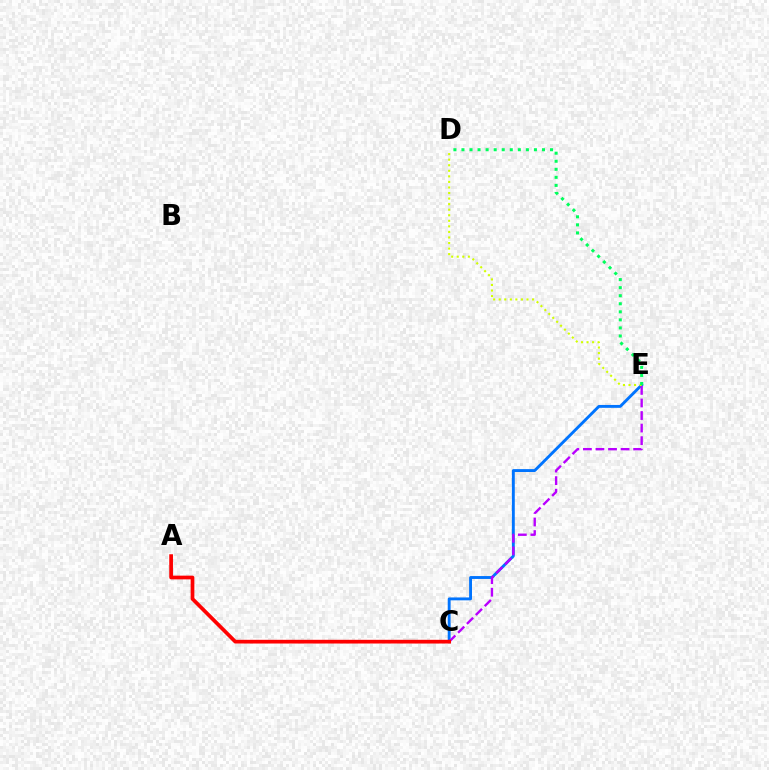{('C', 'E'): [{'color': '#0074ff', 'line_style': 'solid', 'thickness': 2.08}, {'color': '#b900ff', 'line_style': 'dashed', 'thickness': 1.71}], ('D', 'E'): [{'color': '#d1ff00', 'line_style': 'dotted', 'thickness': 1.51}, {'color': '#00ff5c', 'line_style': 'dotted', 'thickness': 2.19}], ('A', 'C'): [{'color': '#ff0000', 'line_style': 'solid', 'thickness': 2.68}]}